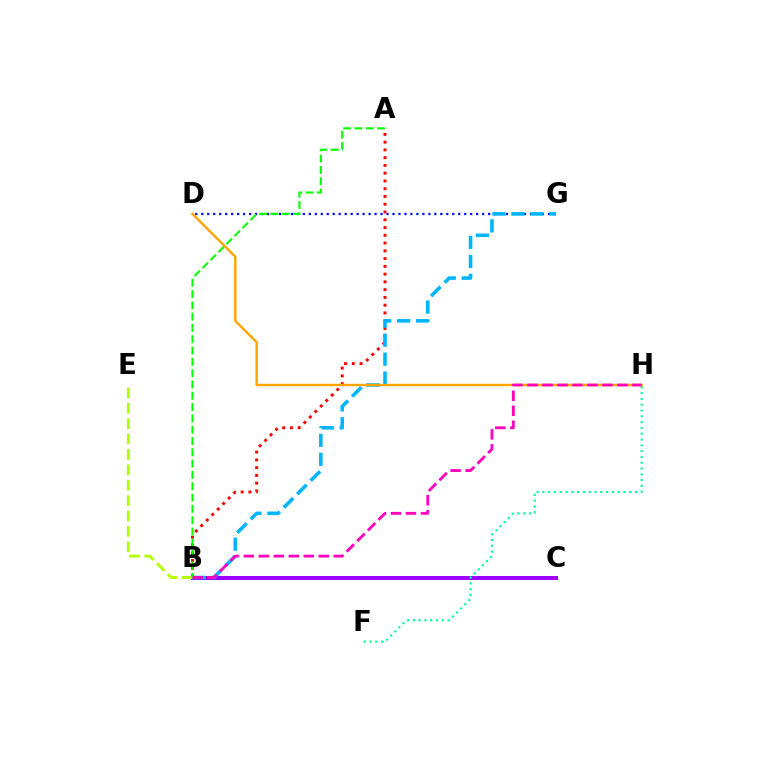{('D', 'G'): [{'color': '#0010ff', 'line_style': 'dotted', 'thickness': 1.62}], ('A', 'B'): [{'color': '#ff0000', 'line_style': 'dotted', 'thickness': 2.11}, {'color': '#08ff00', 'line_style': 'dashed', 'thickness': 1.54}], ('B', 'C'): [{'color': '#9b00ff', 'line_style': 'solid', 'thickness': 2.89}], ('F', 'H'): [{'color': '#00ff9d', 'line_style': 'dotted', 'thickness': 1.58}], ('B', 'G'): [{'color': '#00b5ff', 'line_style': 'dashed', 'thickness': 2.58}], ('B', 'E'): [{'color': '#b3ff00', 'line_style': 'dashed', 'thickness': 2.09}], ('D', 'H'): [{'color': '#ffa500', 'line_style': 'solid', 'thickness': 1.74}], ('B', 'H'): [{'color': '#ff00bd', 'line_style': 'dashed', 'thickness': 2.04}]}